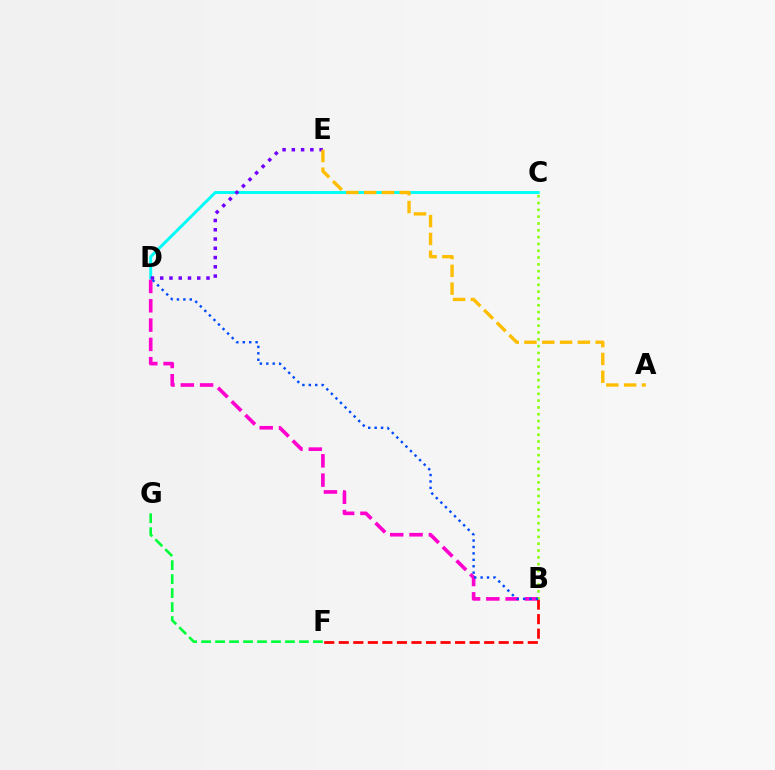{('C', 'D'): [{'color': '#00fff6', 'line_style': 'solid', 'thickness': 2.11}], ('F', 'G'): [{'color': '#00ff39', 'line_style': 'dashed', 'thickness': 1.9}], ('D', 'E'): [{'color': '#7200ff', 'line_style': 'dotted', 'thickness': 2.52}], ('B', 'D'): [{'color': '#ff00cf', 'line_style': 'dashed', 'thickness': 2.62}, {'color': '#004bff', 'line_style': 'dotted', 'thickness': 1.74}], ('A', 'E'): [{'color': '#ffbd00', 'line_style': 'dashed', 'thickness': 2.42}], ('B', 'F'): [{'color': '#ff0000', 'line_style': 'dashed', 'thickness': 1.98}], ('B', 'C'): [{'color': '#84ff00', 'line_style': 'dotted', 'thickness': 1.85}]}